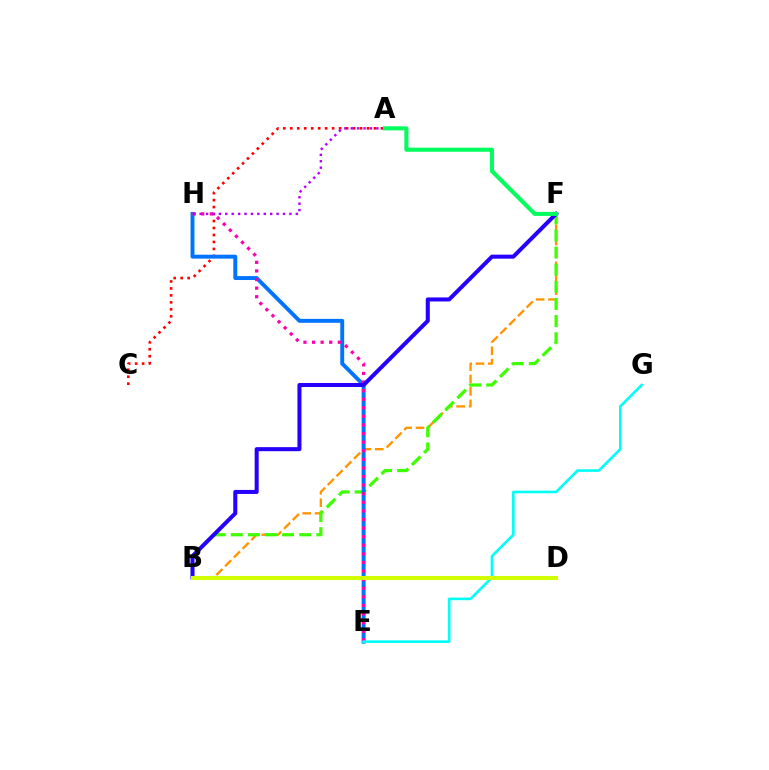{('B', 'F'): [{'color': '#ff9400', 'line_style': 'dashed', 'thickness': 1.69}, {'color': '#3dff00', 'line_style': 'dashed', 'thickness': 2.33}, {'color': '#2500ff', 'line_style': 'solid', 'thickness': 2.9}], ('A', 'C'): [{'color': '#ff0000', 'line_style': 'dotted', 'thickness': 1.89}], ('E', 'H'): [{'color': '#0074ff', 'line_style': 'solid', 'thickness': 2.82}, {'color': '#ff00ac', 'line_style': 'dotted', 'thickness': 2.33}], ('E', 'G'): [{'color': '#00fff6', 'line_style': 'solid', 'thickness': 1.88}], ('A', 'H'): [{'color': '#b900ff', 'line_style': 'dotted', 'thickness': 1.74}], ('B', 'D'): [{'color': '#d1ff00', 'line_style': 'solid', 'thickness': 2.96}], ('A', 'F'): [{'color': '#00ff5c', 'line_style': 'solid', 'thickness': 2.93}]}